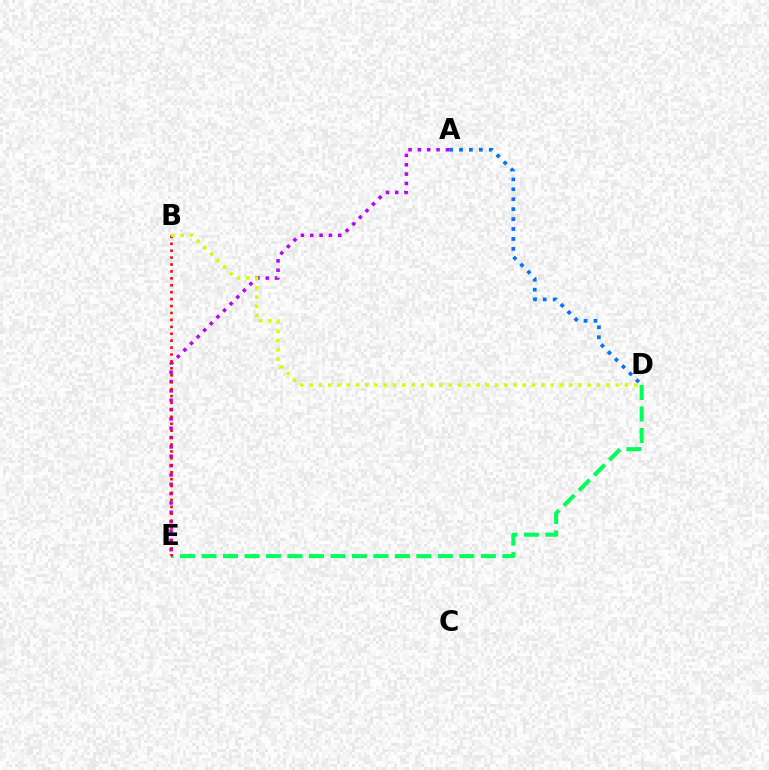{('D', 'E'): [{'color': '#00ff5c', 'line_style': 'dashed', 'thickness': 2.92}], ('A', 'D'): [{'color': '#0074ff', 'line_style': 'dotted', 'thickness': 2.7}], ('A', 'E'): [{'color': '#b900ff', 'line_style': 'dotted', 'thickness': 2.54}], ('B', 'E'): [{'color': '#ff0000', 'line_style': 'dotted', 'thickness': 1.88}], ('B', 'D'): [{'color': '#d1ff00', 'line_style': 'dotted', 'thickness': 2.52}]}